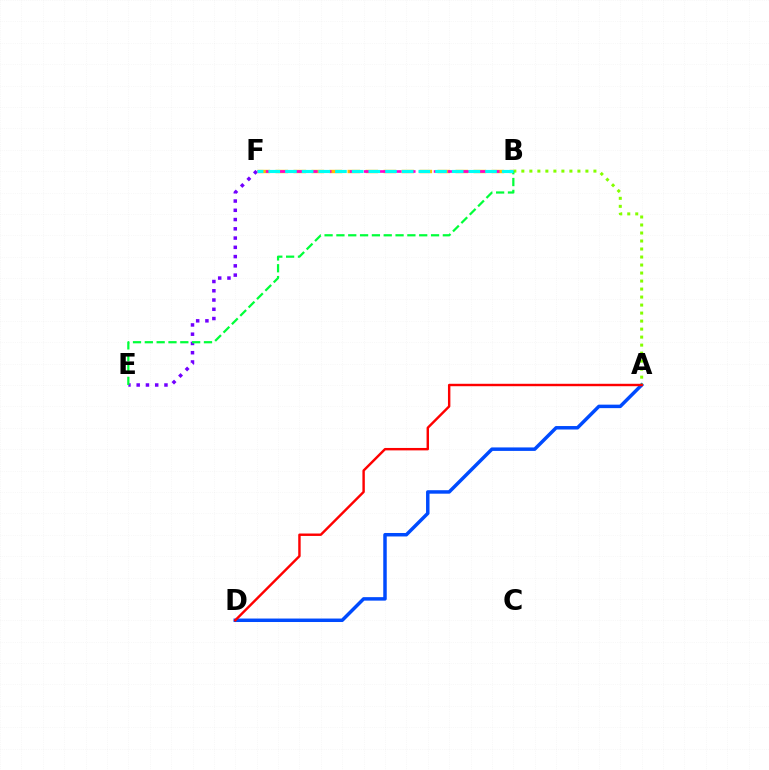{('E', 'F'): [{'color': '#7200ff', 'line_style': 'dotted', 'thickness': 2.52}], ('B', 'F'): [{'color': '#ffbd00', 'line_style': 'dashed', 'thickness': 2.45}, {'color': '#ff00cf', 'line_style': 'dashed', 'thickness': 1.9}, {'color': '#00fff6', 'line_style': 'dashed', 'thickness': 2.26}], ('A', 'D'): [{'color': '#004bff', 'line_style': 'solid', 'thickness': 2.5}, {'color': '#ff0000', 'line_style': 'solid', 'thickness': 1.74}], ('A', 'B'): [{'color': '#84ff00', 'line_style': 'dotted', 'thickness': 2.18}], ('B', 'E'): [{'color': '#00ff39', 'line_style': 'dashed', 'thickness': 1.61}]}